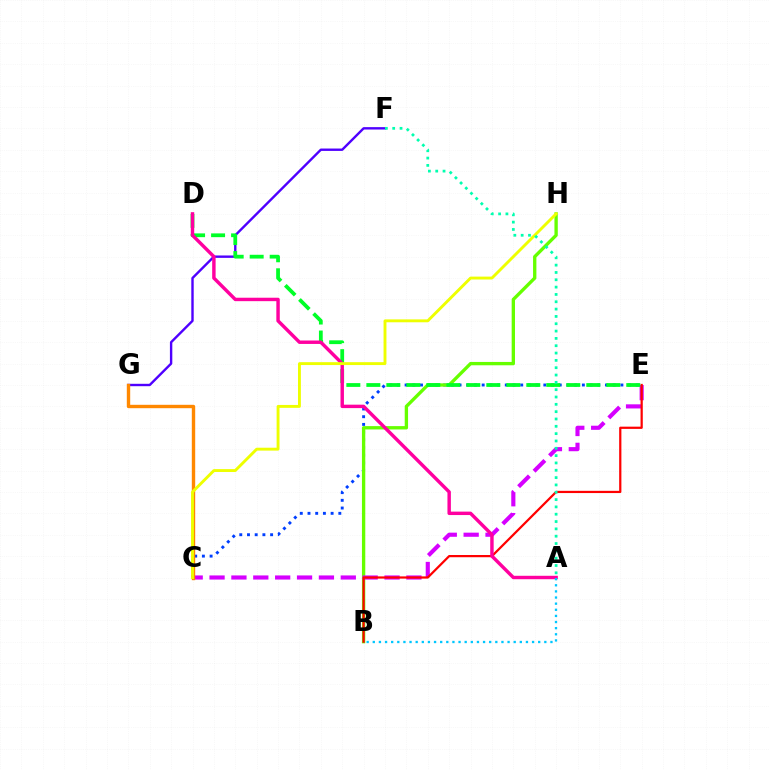{('F', 'G'): [{'color': '#4f00ff', 'line_style': 'solid', 'thickness': 1.72}], ('C', 'E'): [{'color': '#003fff', 'line_style': 'dotted', 'thickness': 2.09}, {'color': '#d600ff', 'line_style': 'dashed', 'thickness': 2.97}], ('B', 'H'): [{'color': '#66ff00', 'line_style': 'solid', 'thickness': 2.4}], ('B', 'E'): [{'color': '#ff0000', 'line_style': 'solid', 'thickness': 1.6}], ('D', 'E'): [{'color': '#00ff27', 'line_style': 'dashed', 'thickness': 2.72}], ('A', 'D'): [{'color': '#ff00a0', 'line_style': 'solid', 'thickness': 2.47}], ('A', 'B'): [{'color': '#00c7ff', 'line_style': 'dotted', 'thickness': 1.66}], ('C', 'G'): [{'color': '#ff8800', 'line_style': 'solid', 'thickness': 2.44}], ('C', 'H'): [{'color': '#eeff00', 'line_style': 'solid', 'thickness': 2.08}], ('A', 'F'): [{'color': '#00ffaf', 'line_style': 'dotted', 'thickness': 1.99}]}